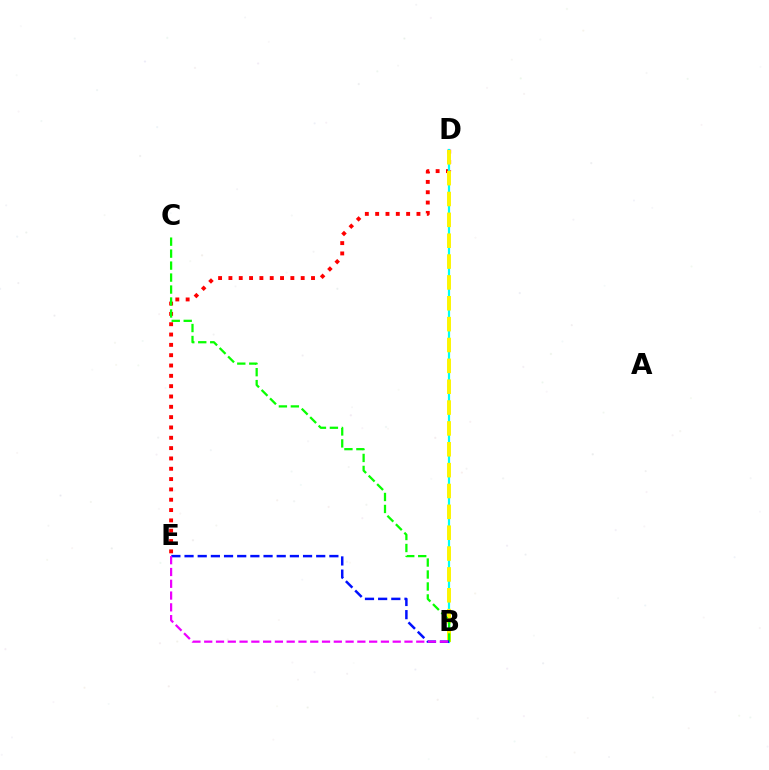{('D', 'E'): [{'color': '#ff0000', 'line_style': 'dotted', 'thickness': 2.81}], ('B', 'D'): [{'color': '#00fff6', 'line_style': 'solid', 'thickness': 1.59}, {'color': '#fcf500', 'line_style': 'dashed', 'thickness': 2.83}], ('B', 'C'): [{'color': '#08ff00', 'line_style': 'dashed', 'thickness': 1.63}], ('B', 'E'): [{'color': '#0010ff', 'line_style': 'dashed', 'thickness': 1.79}, {'color': '#ee00ff', 'line_style': 'dashed', 'thickness': 1.6}]}